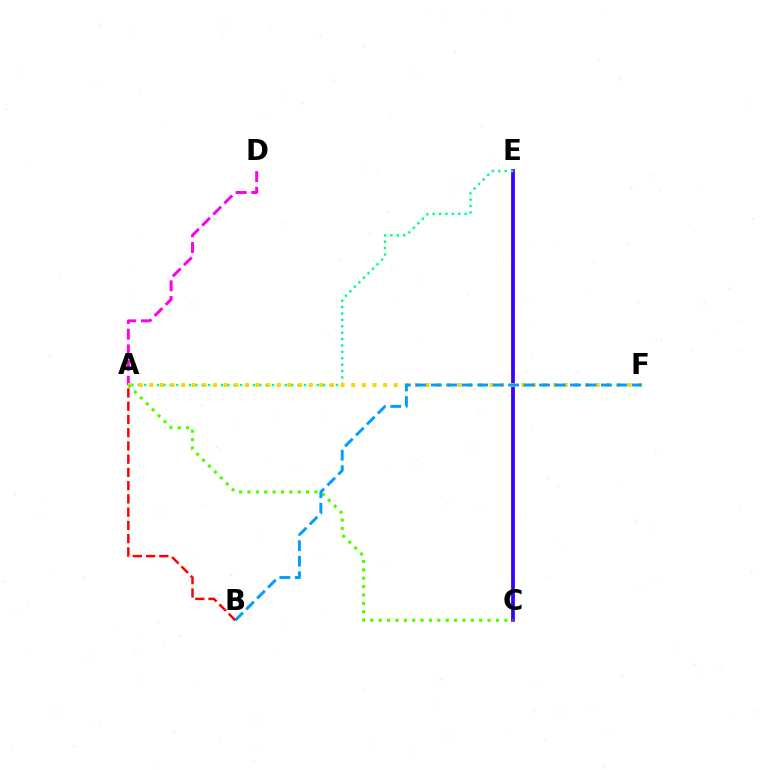{('C', 'E'): [{'color': '#3700ff', 'line_style': 'solid', 'thickness': 2.7}], ('A', 'D'): [{'color': '#ff00ed', 'line_style': 'dashed', 'thickness': 2.14}], ('A', 'E'): [{'color': '#00ff86', 'line_style': 'dotted', 'thickness': 1.74}], ('A', 'F'): [{'color': '#ffd500', 'line_style': 'dotted', 'thickness': 2.89}], ('A', 'C'): [{'color': '#4fff00', 'line_style': 'dotted', 'thickness': 2.28}], ('B', 'F'): [{'color': '#009eff', 'line_style': 'dashed', 'thickness': 2.1}], ('A', 'B'): [{'color': '#ff0000', 'line_style': 'dashed', 'thickness': 1.8}]}